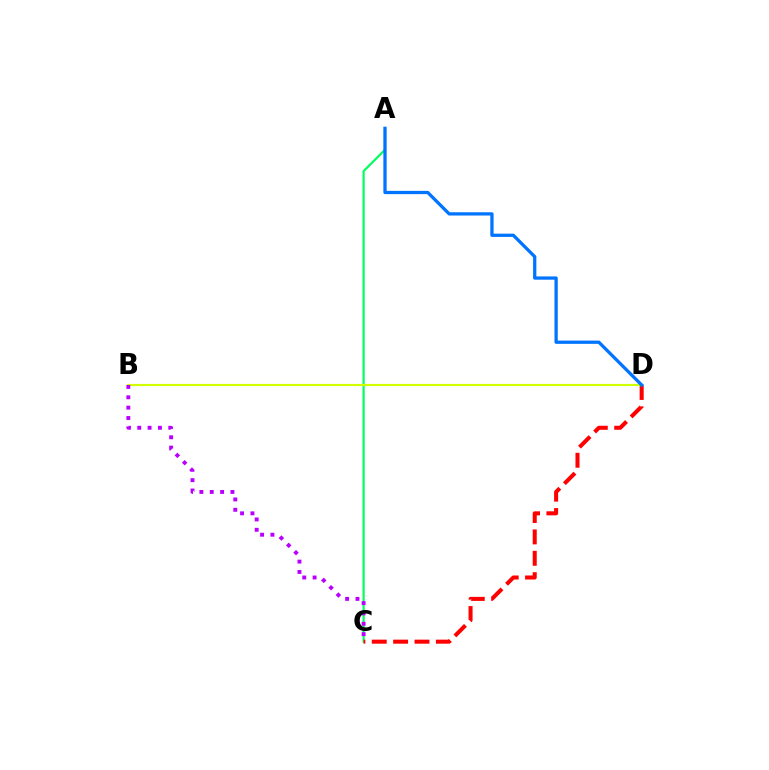{('A', 'C'): [{'color': '#00ff5c', 'line_style': 'solid', 'thickness': 1.56}], ('C', 'D'): [{'color': '#ff0000', 'line_style': 'dashed', 'thickness': 2.9}], ('B', 'D'): [{'color': '#d1ff00', 'line_style': 'solid', 'thickness': 1.54}], ('A', 'D'): [{'color': '#0074ff', 'line_style': 'solid', 'thickness': 2.35}], ('B', 'C'): [{'color': '#b900ff', 'line_style': 'dotted', 'thickness': 2.81}]}